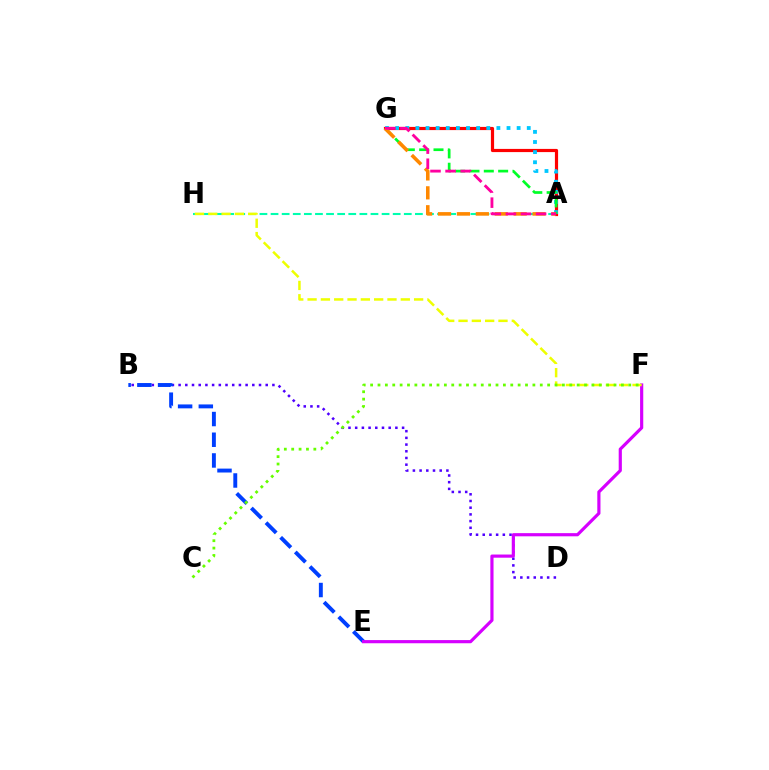{('A', 'H'): [{'color': '#00ffaf', 'line_style': 'dashed', 'thickness': 1.51}], ('A', 'G'): [{'color': '#ff0000', 'line_style': 'solid', 'thickness': 2.3}, {'color': '#00c7ff', 'line_style': 'dotted', 'thickness': 2.75}, {'color': '#00ff27', 'line_style': 'dashed', 'thickness': 1.95}, {'color': '#ff8800', 'line_style': 'dashed', 'thickness': 2.57}, {'color': '#ff00a0', 'line_style': 'dashed', 'thickness': 2.05}], ('B', 'D'): [{'color': '#4f00ff', 'line_style': 'dotted', 'thickness': 1.82}], ('B', 'E'): [{'color': '#003fff', 'line_style': 'dashed', 'thickness': 2.81}], ('E', 'F'): [{'color': '#d600ff', 'line_style': 'solid', 'thickness': 2.28}], ('F', 'H'): [{'color': '#eeff00', 'line_style': 'dashed', 'thickness': 1.81}], ('C', 'F'): [{'color': '#66ff00', 'line_style': 'dotted', 'thickness': 2.0}]}